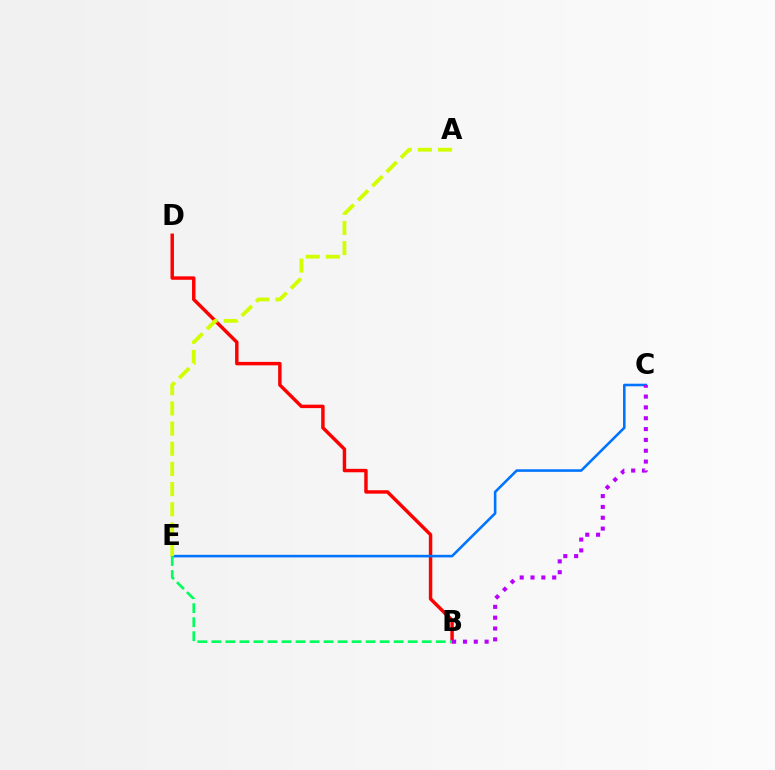{('B', 'D'): [{'color': '#ff0000', 'line_style': 'solid', 'thickness': 2.48}], ('C', 'E'): [{'color': '#0074ff', 'line_style': 'solid', 'thickness': 1.86}], ('B', 'E'): [{'color': '#00ff5c', 'line_style': 'dashed', 'thickness': 1.91}], ('B', 'C'): [{'color': '#b900ff', 'line_style': 'dotted', 'thickness': 2.94}], ('A', 'E'): [{'color': '#d1ff00', 'line_style': 'dashed', 'thickness': 2.74}]}